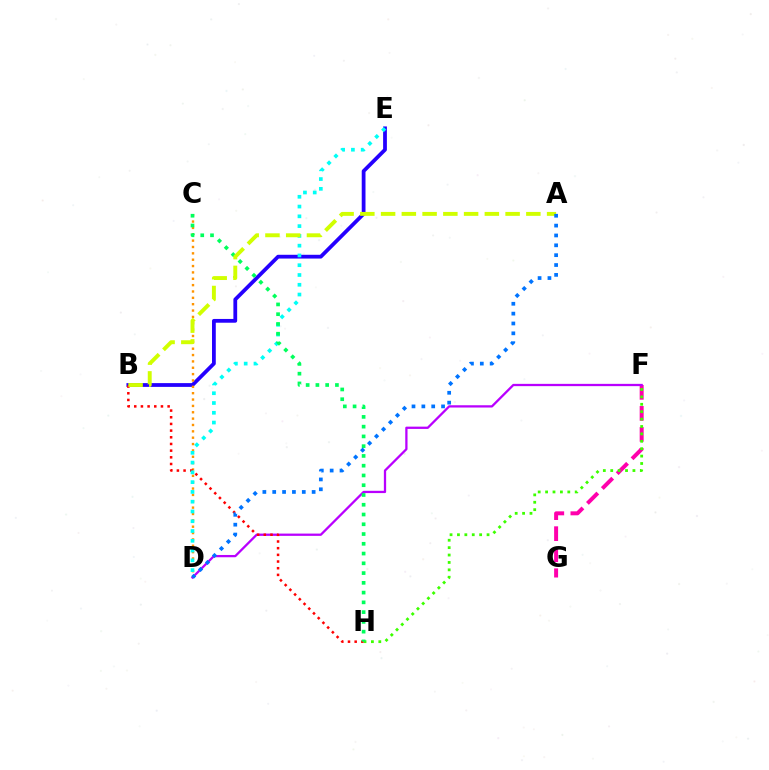{('B', 'E'): [{'color': '#2500ff', 'line_style': 'solid', 'thickness': 2.72}], ('C', 'D'): [{'color': '#ff9400', 'line_style': 'dotted', 'thickness': 1.73}], ('F', 'G'): [{'color': '#ff00ac', 'line_style': 'dashed', 'thickness': 2.86}], ('F', 'H'): [{'color': '#3dff00', 'line_style': 'dotted', 'thickness': 2.01}], ('D', 'F'): [{'color': '#b900ff', 'line_style': 'solid', 'thickness': 1.64}], ('B', 'H'): [{'color': '#ff0000', 'line_style': 'dotted', 'thickness': 1.81}], ('D', 'E'): [{'color': '#00fff6', 'line_style': 'dotted', 'thickness': 2.66}], ('C', 'H'): [{'color': '#00ff5c', 'line_style': 'dotted', 'thickness': 2.65}], ('A', 'B'): [{'color': '#d1ff00', 'line_style': 'dashed', 'thickness': 2.82}], ('A', 'D'): [{'color': '#0074ff', 'line_style': 'dotted', 'thickness': 2.68}]}